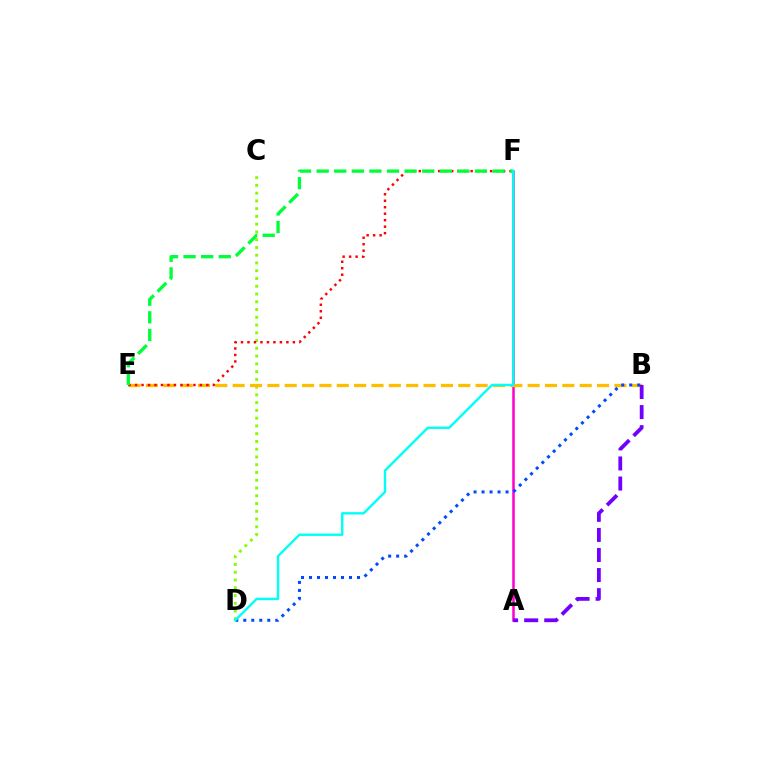{('C', 'D'): [{'color': '#84ff00', 'line_style': 'dotted', 'thickness': 2.11}], ('A', 'F'): [{'color': '#ff00cf', 'line_style': 'solid', 'thickness': 1.81}], ('B', 'E'): [{'color': '#ffbd00', 'line_style': 'dashed', 'thickness': 2.36}], ('B', 'D'): [{'color': '#004bff', 'line_style': 'dotted', 'thickness': 2.17}], ('E', 'F'): [{'color': '#ff0000', 'line_style': 'dotted', 'thickness': 1.76}, {'color': '#00ff39', 'line_style': 'dashed', 'thickness': 2.39}], ('A', 'B'): [{'color': '#7200ff', 'line_style': 'dashed', 'thickness': 2.73}], ('D', 'F'): [{'color': '#00fff6', 'line_style': 'solid', 'thickness': 1.72}]}